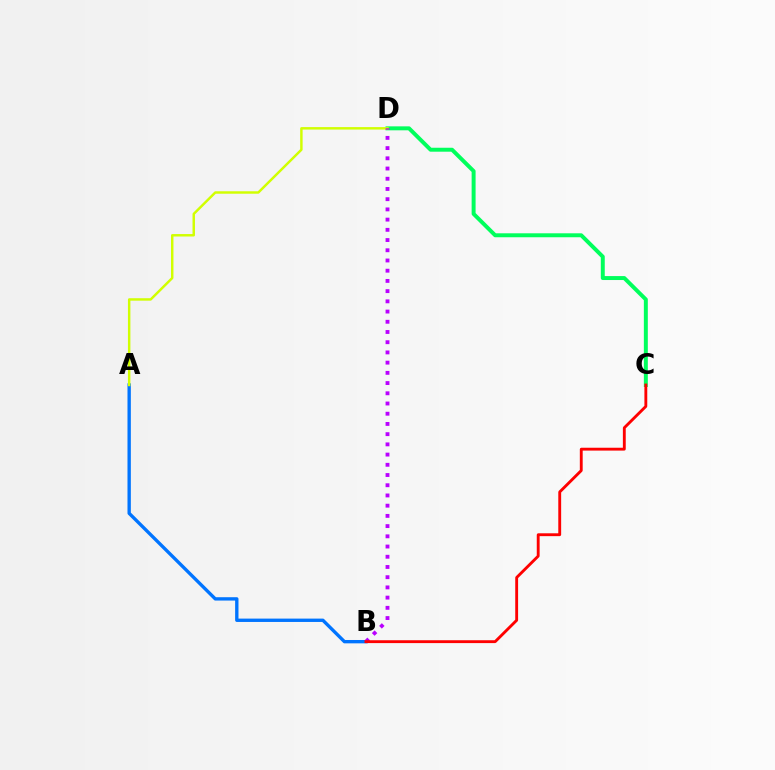{('A', 'B'): [{'color': '#0074ff', 'line_style': 'solid', 'thickness': 2.41}], ('C', 'D'): [{'color': '#00ff5c', 'line_style': 'solid', 'thickness': 2.85}], ('A', 'D'): [{'color': '#d1ff00', 'line_style': 'solid', 'thickness': 1.77}], ('B', 'D'): [{'color': '#b900ff', 'line_style': 'dotted', 'thickness': 2.78}], ('B', 'C'): [{'color': '#ff0000', 'line_style': 'solid', 'thickness': 2.06}]}